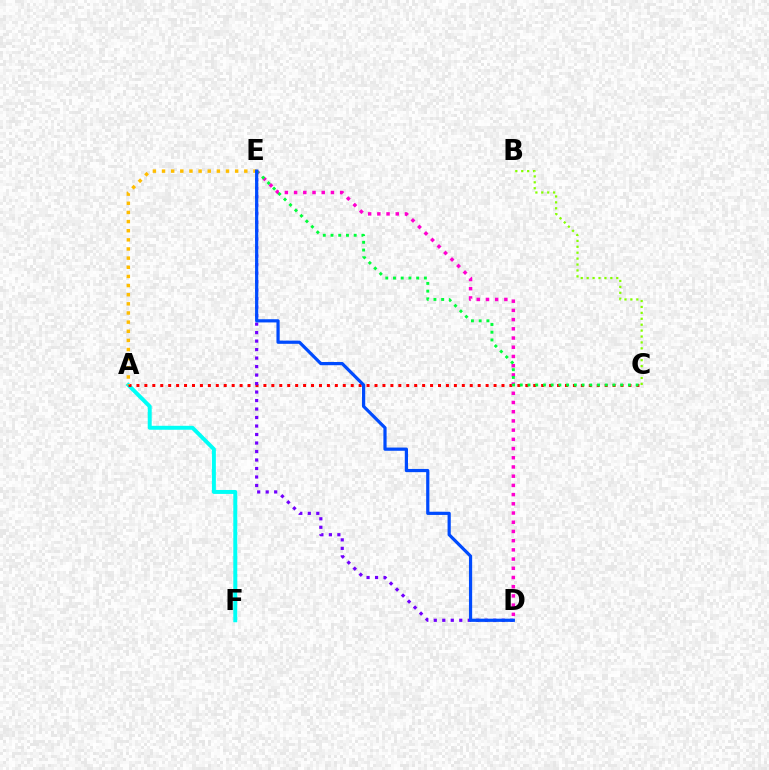{('A', 'F'): [{'color': '#00fff6', 'line_style': 'solid', 'thickness': 2.84}], ('A', 'C'): [{'color': '#ff0000', 'line_style': 'dotted', 'thickness': 2.16}], ('B', 'C'): [{'color': '#84ff00', 'line_style': 'dotted', 'thickness': 1.61}], ('D', 'E'): [{'color': '#ff00cf', 'line_style': 'dotted', 'thickness': 2.5}, {'color': '#7200ff', 'line_style': 'dotted', 'thickness': 2.31}, {'color': '#004bff', 'line_style': 'solid', 'thickness': 2.31}], ('C', 'E'): [{'color': '#00ff39', 'line_style': 'dotted', 'thickness': 2.1}], ('A', 'E'): [{'color': '#ffbd00', 'line_style': 'dotted', 'thickness': 2.48}]}